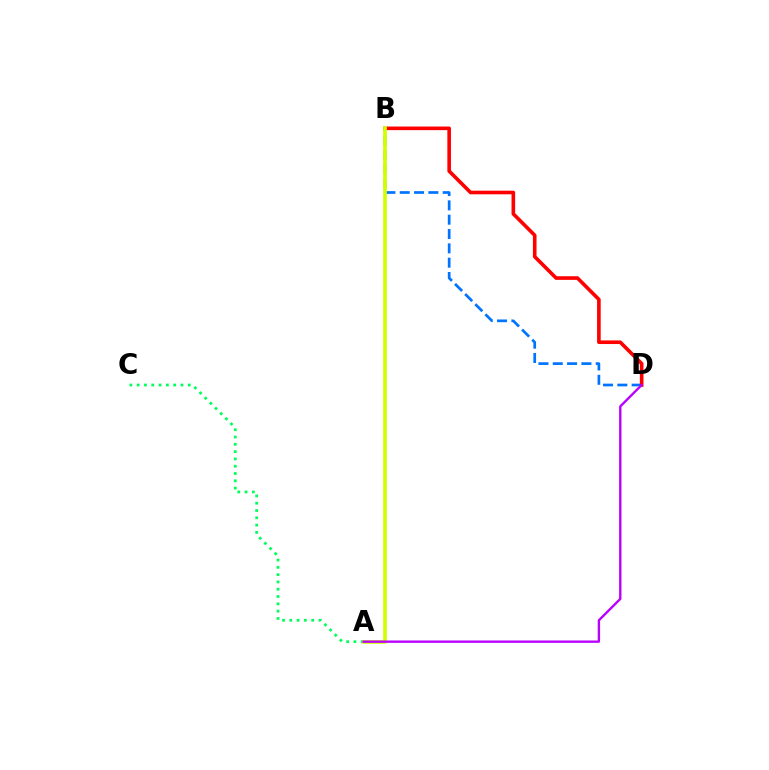{('B', 'D'): [{'color': '#0074ff', 'line_style': 'dashed', 'thickness': 1.95}, {'color': '#ff0000', 'line_style': 'solid', 'thickness': 2.6}], ('A', 'C'): [{'color': '#00ff5c', 'line_style': 'dotted', 'thickness': 1.98}], ('A', 'B'): [{'color': '#d1ff00', 'line_style': 'solid', 'thickness': 2.66}], ('A', 'D'): [{'color': '#b900ff', 'line_style': 'solid', 'thickness': 1.7}]}